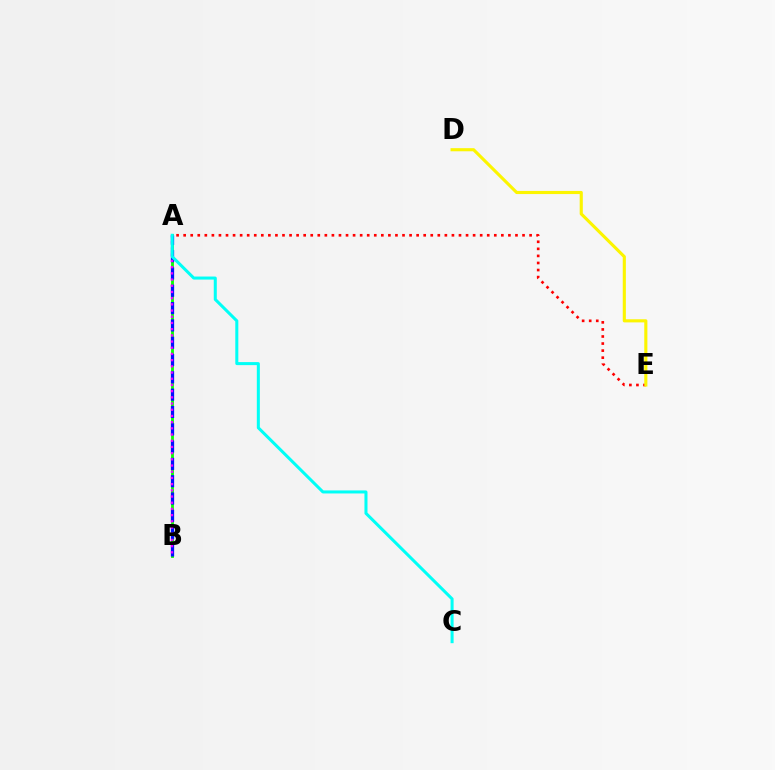{('A', 'B'): [{'color': '#08ff00', 'line_style': 'solid', 'thickness': 2.03}, {'color': '#0010ff', 'line_style': 'dashed', 'thickness': 2.35}, {'color': '#ee00ff', 'line_style': 'dotted', 'thickness': 1.68}], ('A', 'E'): [{'color': '#ff0000', 'line_style': 'dotted', 'thickness': 1.92}], ('A', 'C'): [{'color': '#00fff6', 'line_style': 'solid', 'thickness': 2.18}], ('D', 'E'): [{'color': '#fcf500', 'line_style': 'solid', 'thickness': 2.25}]}